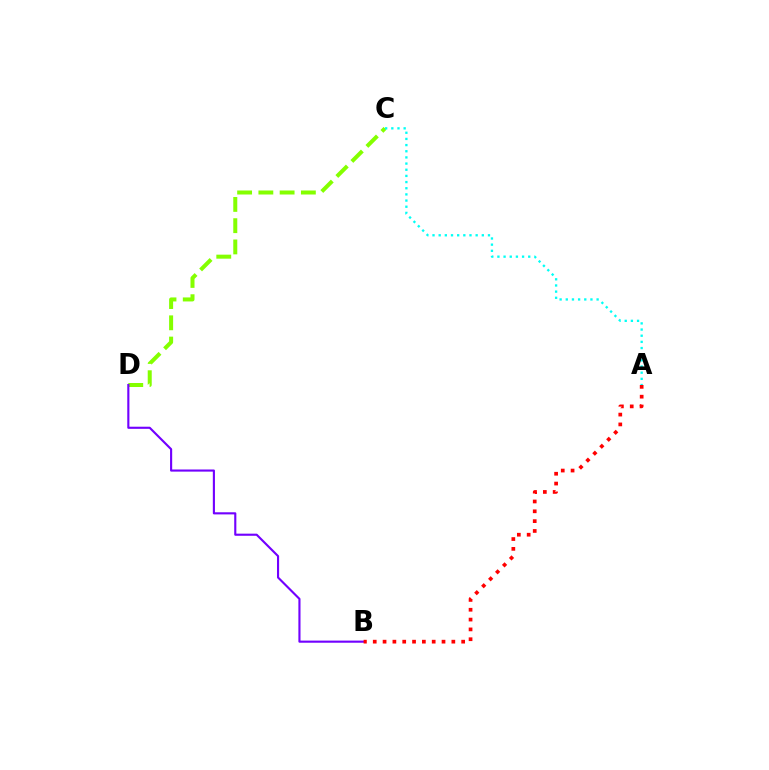{('C', 'D'): [{'color': '#84ff00', 'line_style': 'dashed', 'thickness': 2.89}], ('A', 'C'): [{'color': '#00fff6', 'line_style': 'dotted', 'thickness': 1.67}], ('B', 'D'): [{'color': '#7200ff', 'line_style': 'solid', 'thickness': 1.53}], ('A', 'B'): [{'color': '#ff0000', 'line_style': 'dotted', 'thickness': 2.67}]}